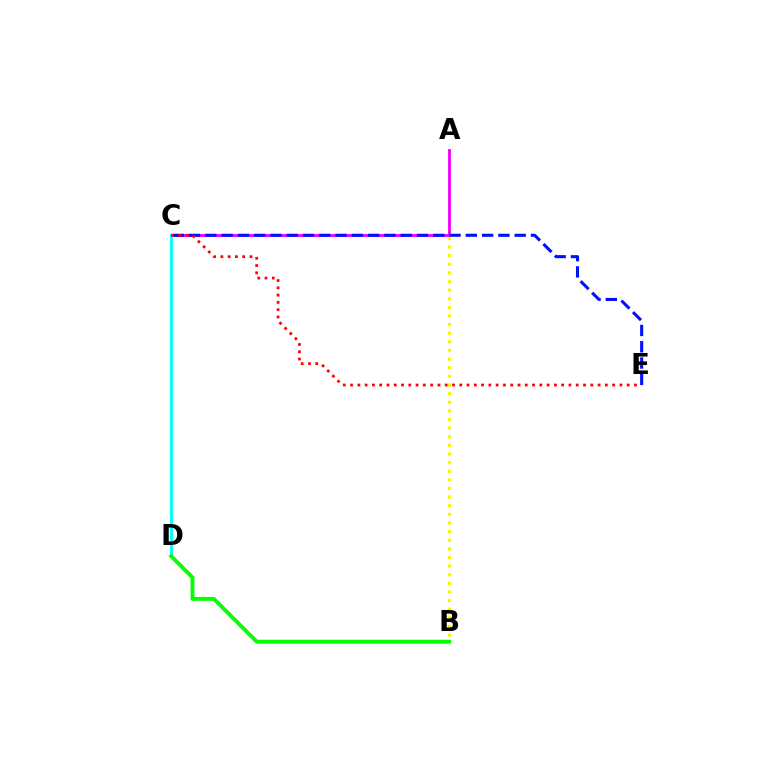{('A', 'B'): [{'color': '#fcf500', 'line_style': 'dotted', 'thickness': 2.34}], ('A', 'C'): [{'color': '#ee00ff', 'line_style': 'solid', 'thickness': 2.05}], ('C', 'E'): [{'color': '#0010ff', 'line_style': 'dashed', 'thickness': 2.21}, {'color': '#ff0000', 'line_style': 'dotted', 'thickness': 1.98}], ('C', 'D'): [{'color': '#00fff6', 'line_style': 'solid', 'thickness': 2.08}], ('B', 'D'): [{'color': '#08ff00', 'line_style': 'solid', 'thickness': 2.79}]}